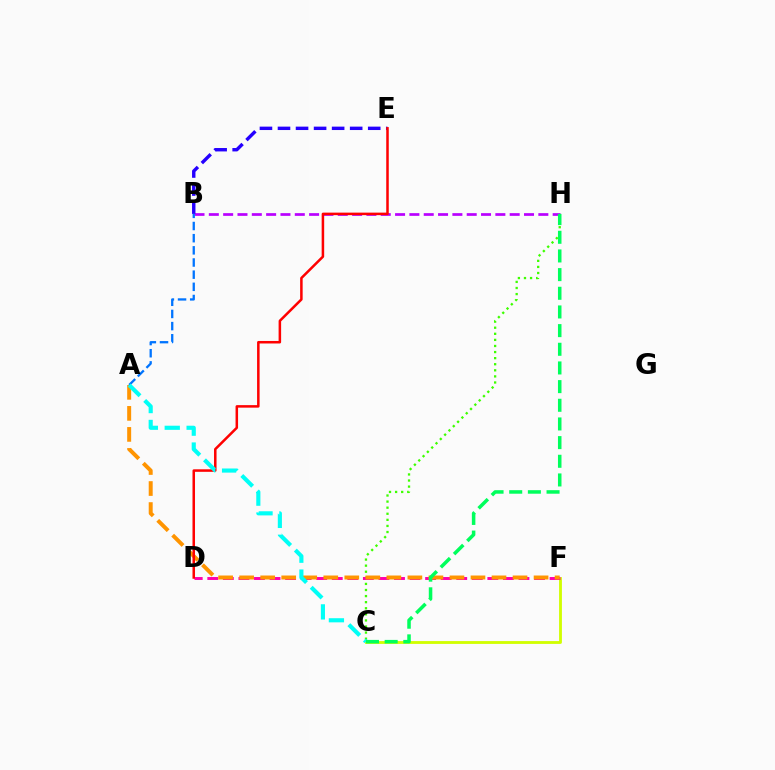{('C', 'H'): [{'color': '#3dff00', 'line_style': 'dotted', 'thickness': 1.65}, {'color': '#00ff5c', 'line_style': 'dashed', 'thickness': 2.54}], ('B', 'H'): [{'color': '#b900ff', 'line_style': 'dashed', 'thickness': 1.95}], ('A', 'B'): [{'color': '#0074ff', 'line_style': 'dashed', 'thickness': 1.65}], ('C', 'F'): [{'color': '#d1ff00', 'line_style': 'solid', 'thickness': 2.04}], ('D', 'F'): [{'color': '#ff00ac', 'line_style': 'dashed', 'thickness': 2.11}], ('B', 'E'): [{'color': '#2500ff', 'line_style': 'dashed', 'thickness': 2.45}], ('A', 'F'): [{'color': '#ff9400', 'line_style': 'dashed', 'thickness': 2.86}], ('D', 'E'): [{'color': '#ff0000', 'line_style': 'solid', 'thickness': 1.81}], ('A', 'C'): [{'color': '#00fff6', 'line_style': 'dashed', 'thickness': 2.97}]}